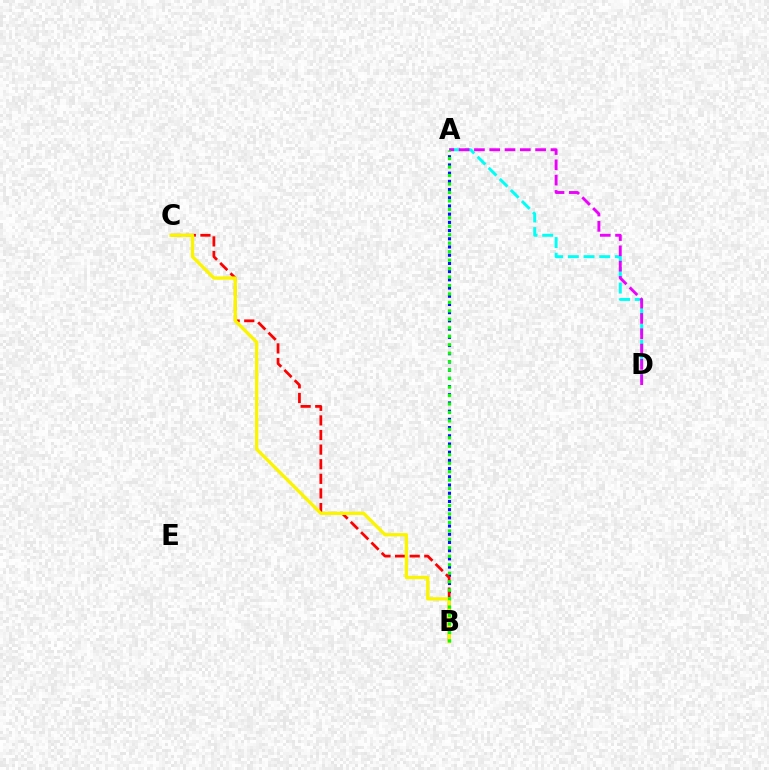{('A', 'D'): [{'color': '#00fff6', 'line_style': 'dashed', 'thickness': 2.13}, {'color': '#ee00ff', 'line_style': 'dashed', 'thickness': 2.08}], ('A', 'B'): [{'color': '#0010ff', 'line_style': 'dotted', 'thickness': 2.23}, {'color': '#08ff00', 'line_style': 'dotted', 'thickness': 2.3}], ('B', 'C'): [{'color': '#ff0000', 'line_style': 'dashed', 'thickness': 1.98}, {'color': '#fcf500', 'line_style': 'solid', 'thickness': 2.39}]}